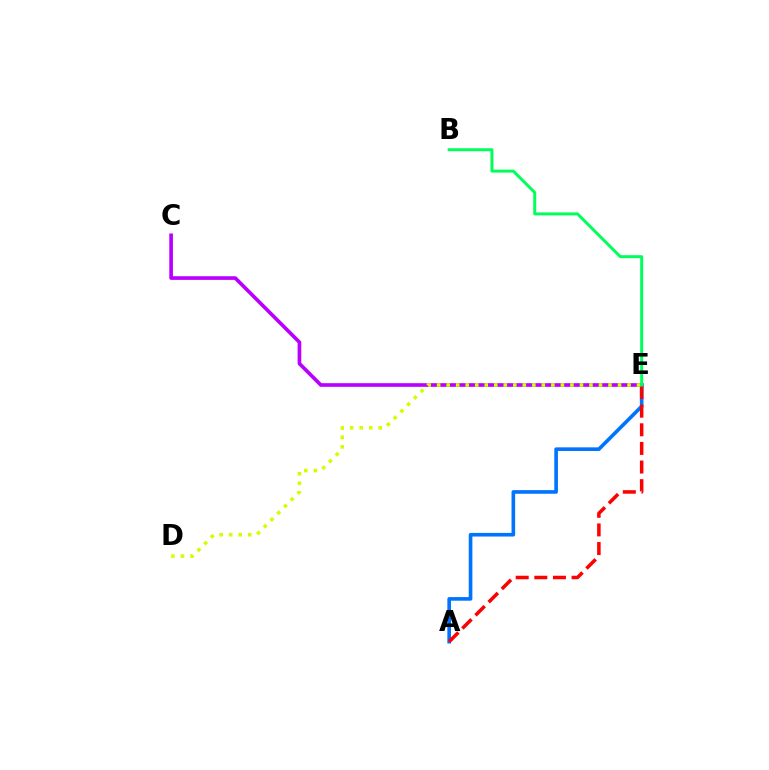{('C', 'E'): [{'color': '#b900ff', 'line_style': 'solid', 'thickness': 2.63}], ('A', 'E'): [{'color': '#0074ff', 'line_style': 'solid', 'thickness': 2.62}, {'color': '#ff0000', 'line_style': 'dashed', 'thickness': 2.53}], ('D', 'E'): [{'color': '#d1ff00', 'line_style': 'dotted', 'thickness': 2.59}], ('B', 'E'): [{'color': '#00ff5c', 'line_style': 'solid', 'thickness': 2.14}]}